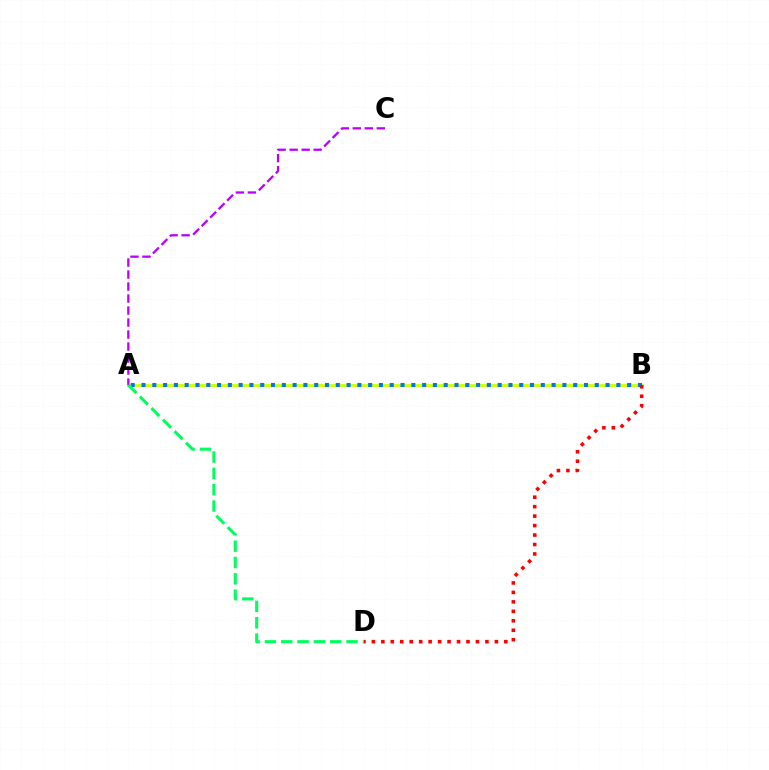{('A', 'B'): [{'color': '#d1ff00', 'line_style': 'solid', 'thickness': 2.05}, {'color': '#0074ff', 'line_style': 'dotted', 'thickness': 2.93}], ('A', 'C'): [{'color': '#b900ff', 'line_style': 'dashed', 'thickness': 1.63}], ('B', 'D'): [{'color': '#ff0000', 'line_style': 'dotted', 'thickness': 2.57}], ('A', 'D'): [{'color': '#00ff5c', 'line_style': 'dashed', 'thickness': 2.22}]}